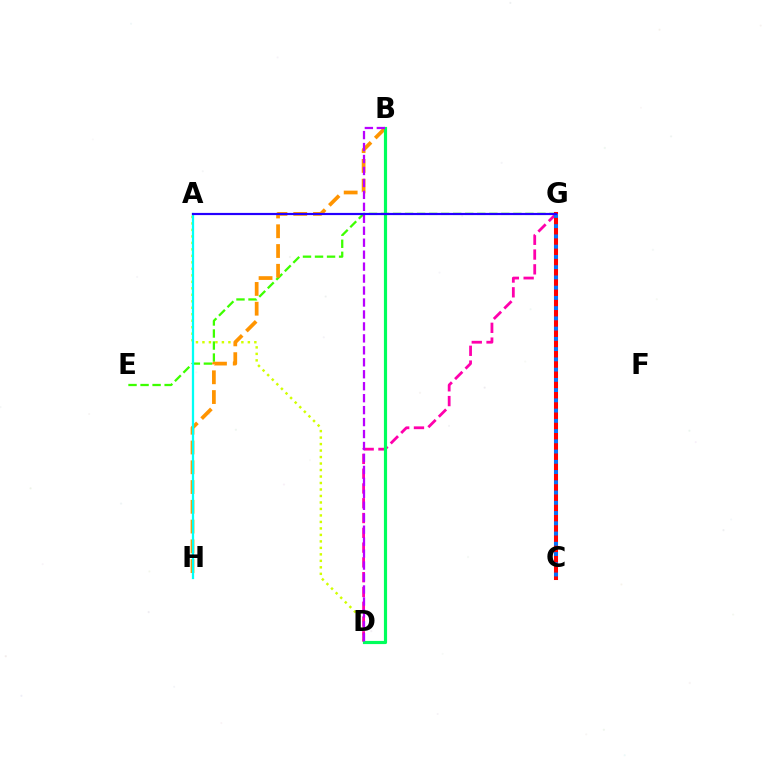{('A', 'D'): [{'color': '#d1ff00', 'line_style': 'dotted', 'thickness': 1.76}], ('E', 'G'): [{'color': '#3dff00', 'line_style': 'dashed', 'thickness': 1.63}], ('D', 'G'): [{'color': '#ff00ac', 'line_style': 'dashed', 'thickness': 2.01}], ('B', 'H'): [{'color': '#ff9400', 'line_style': 'dashed', 'thickness': 2.69}], ('A', 'H'): [{'color': '#00fff6', 'line_style': 'solid', 'thickness': 1.62}], ('B', 'D'): [{'color': '#00ff5c', 'line_style': 'solid', 'thickness': 2.28}, {'color': '#b900ff', 'line_style': 'dashed', 'thickness': 1.62}], ('C', 'G'): [{'color': '#ff0000', 'line_style': 'solid', 'thickness': 2.92}, {'color': '#0074ff', 'line_style': 'dotted', 'thickness': 2.78}], ('A', 'G'): [{'color': '#2500ff', 'line_style': 'solid', 'thickness': 1.57}]}